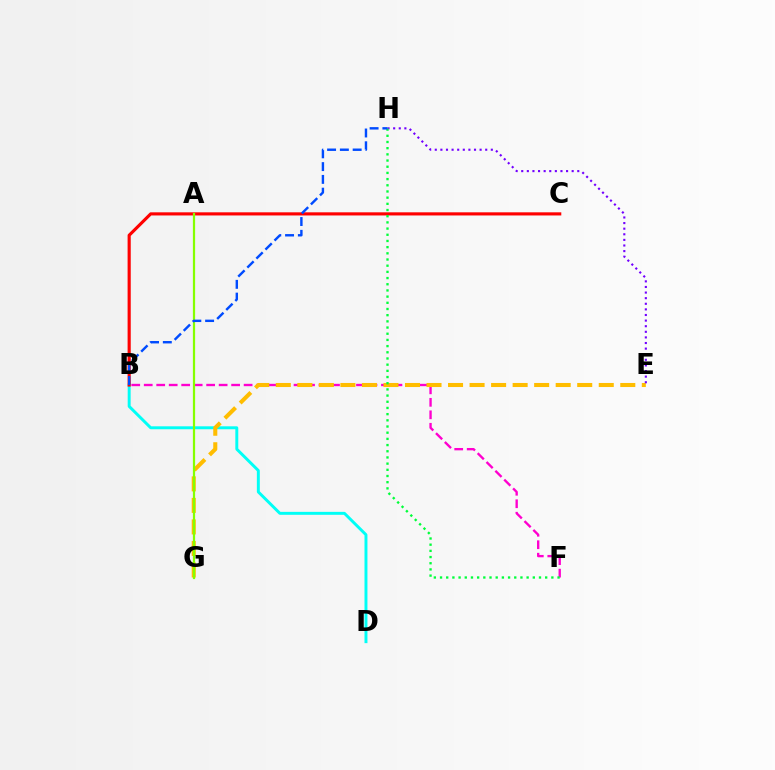{('B', 'F'): [{'color': '#ff00cf', 'line_style': 'dashed', 'thickness': 1.7}], ('B', 'D'): [{'color': '#00fff6', 'line_style': 'solid', 'thickness': 2.12}], ('B', 'C'): [{'color': '#ff0000', 'line_style': 'solid', 'thickness': 2.26}], ('E', 'G'): [{'color': '#ffbd00', 'line_style': 'dashed', 'thickness': 2.92}], ('E', 'H'): [{'color': '#7200ff', 'line_style': 'dotted', 'thickness': 1.52}], ('A', 'G'): [{'color': '#84ff00', 'line_style': 'solid', 'thickness': 1.6}], ('F', 'H'): [{'color': '#00ff39', 'line_style': 'dotted', 'thickness': 1.68}], ('B', 'H'): [{'color': '#004bff', 'line_style': 'dashed', 'thickness': 1.74}]}